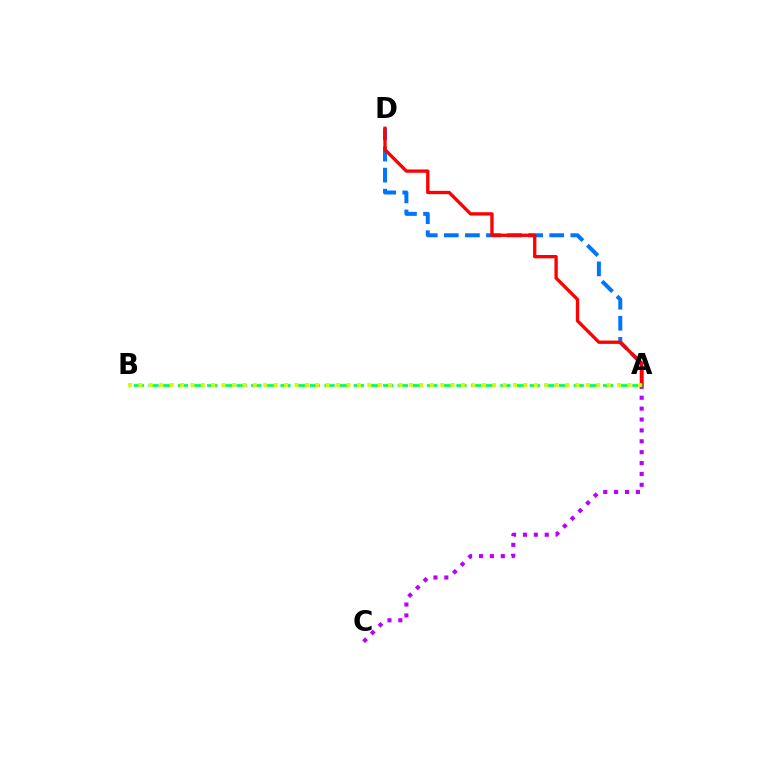{('A', 'C'): [{'color': '#b900ff', 'line_style': 'dotted', 'thickness': 2.96}], ('A', 'D'): [{'color': '#0074ff', 'line_style': 'dashed', 'thickness': 2.86}, {'color': '#ff0000', 'line_style': 'solid', 'thickness': 2.4}], ('A', 'B'): [{'color': '#00ff5c', 'line_style': 'dashed', 'thickness': 1.99}, {'color': '#d1ff00', 'line_style': 'dotted', 'thickness': 2.83}]}